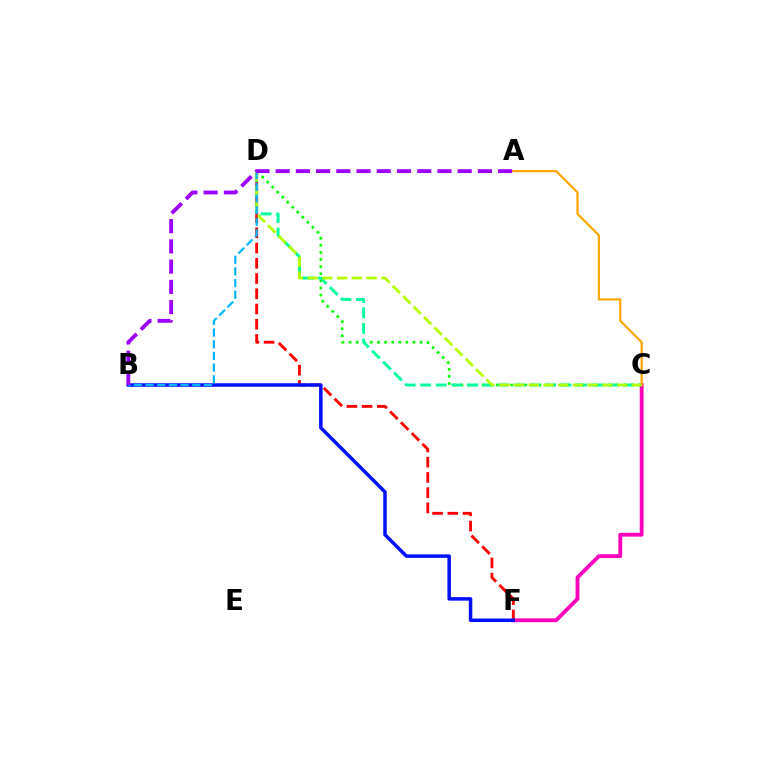{('C', 'F'): [{'color': '#ff00bd', 'line_style': 'solid', 'thickness': 2.76}], ('D', 'F'): [{'color': '#ff0000', 'line_style': 'dashed', 'thickness': 2.07}], ('C', 'D'): [{'color': '#08ff00', 'line_style': 'dotted', 'thickness': 1.93}, {'color': '#00ff9d', 'line_style': 'dashed', 'thickness': 2.12}, {'color': '#b3ff00', 'line_style': 'dashed', 'thickness': 2.0}], ('A', 'C'): [{'color': '#ffa500', 'line_style': 'solid', 'thickness': 1.59}], ('B', 'F'): [{'color': '#0010ff', 'line_style': 'solid', 'thickness': 2.52}], ('B', 'D'): [{'color': '#00b5ff', 'line_style': 'dashed', 'thickness': 1.59}], ('A', 'B'): [{'color': '#9b00ff', 'line_style': 'dashed', 'thickness': 2.75}]}